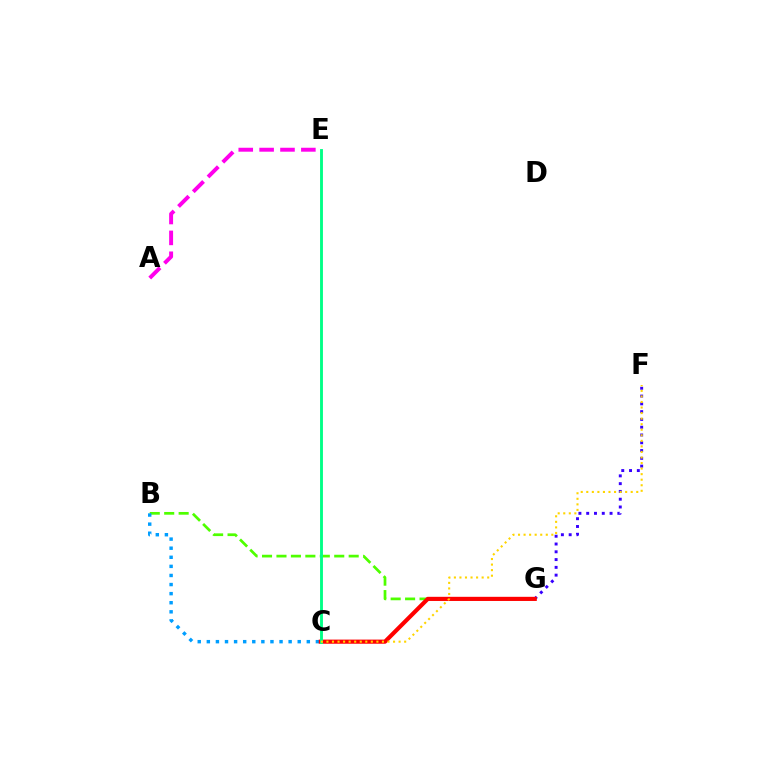{('A', 'E'): [{'color': '#ff00ed', 'line_style': 'dashed', 'thickness': 2.84}], ('F', 'G'): [{'color': '#3700ff', 'line_style': 'dotted', 'thickness': 2.11}], ('B', 'G'): [{'color': '#4fff00', 'line_style': 'dashed', 'thickness': 1.96}], ('B', 'C'): [{'color': '#009eff', 'line_style': 'dotted', 'thickness': 2.47}], ('C', 'G'): [{'color': '#ff0000', 'line_style': 'solid', 'thickness': 2.98}], ('C', 'E'): [{'color': '#00ff86', 'line_style': 'solid', 'thickness': 2.07}], ('C', 'F'): [{'color': '#ffd500', 'line_style': 'dotted', 'thickness': 1.51}]}